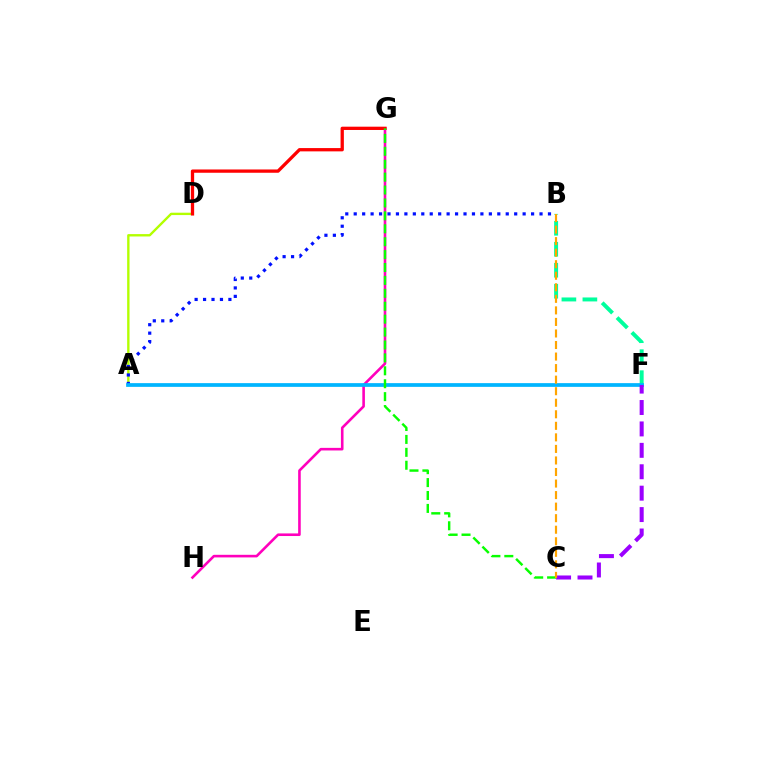{('A', 'D'): [{'color': '#b3ff00', 'line_style': 'solid', 'thickness': 1.71}], ('G', 'H'): [{'color': '#ff00bd', 'line_style': 'solid', 'thickness': 1.87}], ('A', 'B'): [{'color': '#0010ff', 'line_style': 'dotted', 'thickness': 2.29}], ('B', 'F'): [{'color': '#00ff9d', 'line_style': 'dashed', 'thickness': 2.85}], ('D', 'G'): [{'color': '#ff0000', 'line_style': 'solid', 'thickness': 2.37}], ('A', 'F'): [{'color': '#00b5ff', 'line_style': 'solid', 'thickness': 2.68}], ('C', 'F'): [{'color': '#9b00ff', 'line_style': 'dashed', 'thickness': 2.91}], ('C', 'G'): [{'color': '#08ff00', 'line_style': 'dashed', 'thickness': 1.75}], ('B', 'C'): [{'color': '#ffa500', 'line_style': 'dashed', 'thickness': 1.57}]}